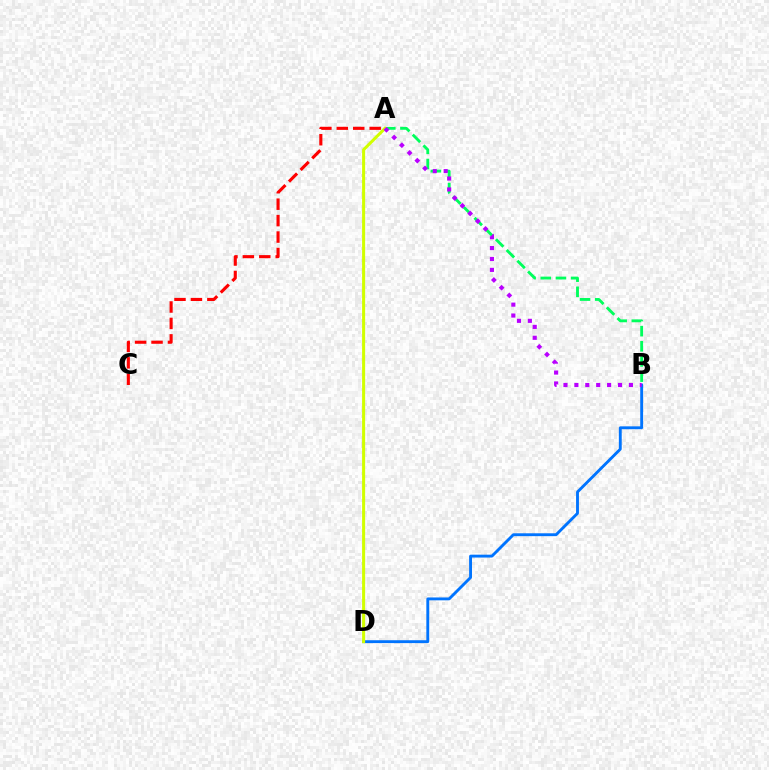{('A', 'B'): [{'color': '#00ff5c', 'line_style': 'dashed', 'thickness': 2.06}, {'color': '#b900ff', 'line_style': 'dotted', 'thickness': 2.96}], ('B', 'D'): [{'color': '#0074ff', 'line_style': 'solid', 'thickness': 2.07}], ('A', 'C'): [{'color': '#ff0000', 'line_style': 'dashed', 'thickness': 2.23}], ('A', 'D'): [{'color': '#d1ff00', 'line_style': 'solid', 'thickness': 2.19}]}